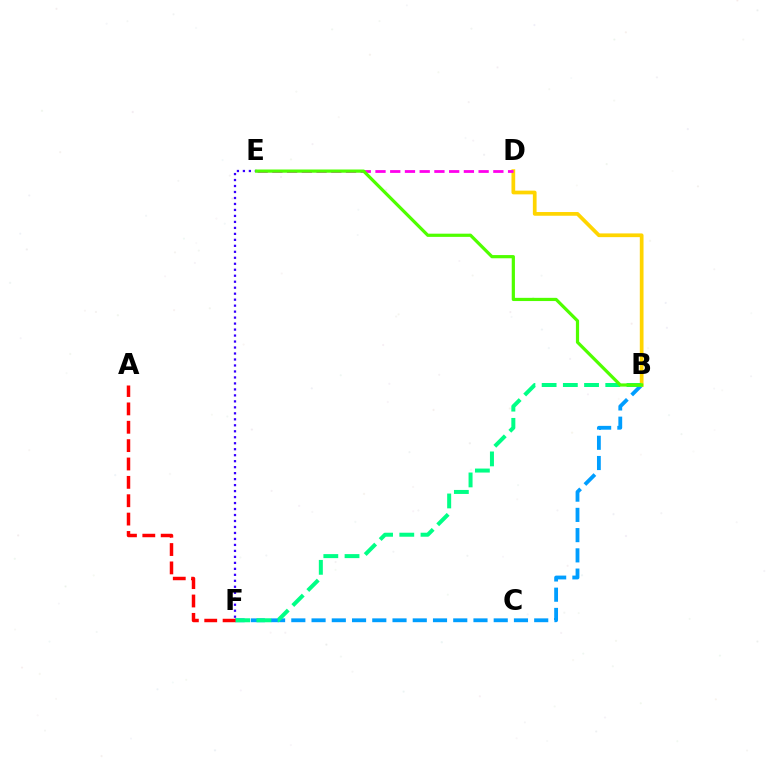{('B', 'F'): [{'color': '#009eff', 'line_style': 'dashed', 'thickness': 2.75}, {'color': '#00ff86', 'line_style': 'dashed', 'thickness': 2.88}], ('E', 'F'): [{'color': '#3700ff', 'line_style': 'dotted', 'thickness': 1.63}], ('B', 'D'): [{'color': '#ffd500', 'line_style': 'solid', 'thickness': 2.68}], ('D', 'E'): [{'color': '#ff00ed', 'line_style': 'dashed', 'thickness': 2.0}], ('A', 'F'): [{'color': '#ff0000', 'line_style': 'dashed', 'thickness': 2.49}], ('B', 'E'): [{'color': '#4fff00', 'line_style': 'solid', 'thickness': 2.31}]}